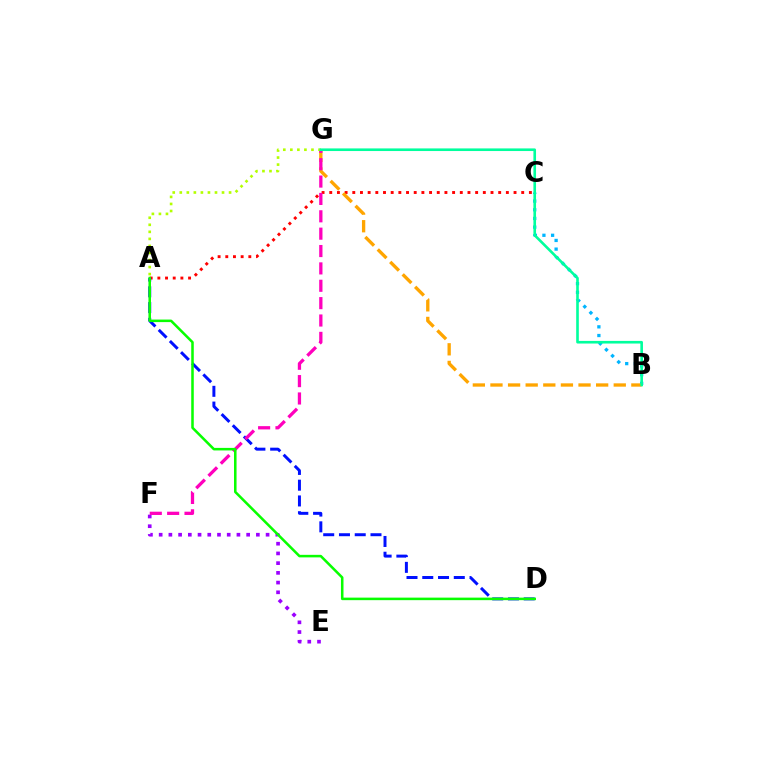{('B', 'C'): [{'color': '#00b5ff', 'line_style': 'dotted', 'thickness': 2.36}], ('A', 'C'): [{'color': '#ff0000', 'line_style': 'dotted', 'thickness': 2.09}], ('B', 'G'): [{'color': '#ffa500', 'line_style': 'dashed', 'thickness': 2.39}, {'color': '#00ff9d', 'line_style': 'solid', 'thickness': 1.89}], ('E', 'F'): [{'color': '#9b00ff', 'line_style': 'dotted', 'thickness': 2.64}], ('A', 'D'): [{'color': '#0010ff', 'line_style': 'dashed', 'thickness': 2.14}, {'color': '#08ff00', 'line_style': 'solid', 'thickness': 1.83}], ('F', 'G'): [{'color': '#ff00bd', 'line_style': 'dashed', 'thickness': 2.36}], ('A', 'G'): [{'color': '#b3ff00', 'line_style': 'dotted', 'thickness': 1.91}]}